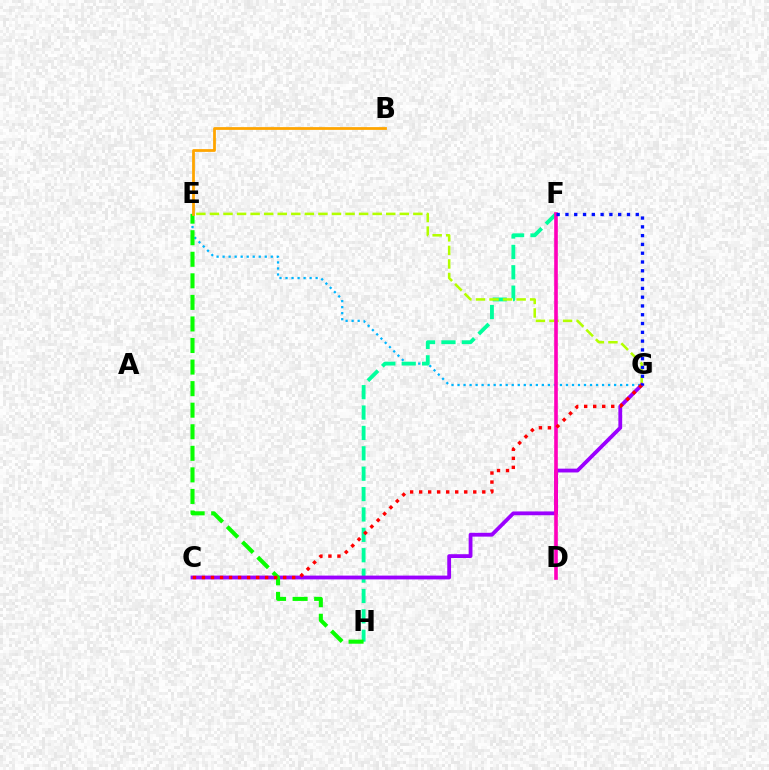{('E', 'G'): [{'color': '#00b5ff', 'line_style': 'dotted', 'thickness': 1.64}, {'color': '#b3ff00', 'line_style': 'dashed', 'thickness': 1.84}], ('F', 'H'): [{'color': '#00ff9d', 'line_style': 'dashed', 'thickness': 2.77}], ('C', 'G'): [{'color': '#9b00ff', 'line_style': 'solid', 'thickness': 2.74}, {'color': '#ff0000', 'line_style': 'dotted', 'thickness': 2.45}], ('D', 'F'): [{'color': '#ff00bd', 'line_style': 'solid', 'thickness': 2.61}], ('E', 'H'): [{'color': '#08ff00', 'line_style': 'dashed', 'thickness': 2.93}], ('F', 'G'): [{'color': '#0010ff', 'line_style': 'dotted', 'thickness': 2.39}], ('B', 'E'): [{'color': '#ffa500', 'line_style': 'solid', 'thickness': 1.99}]}